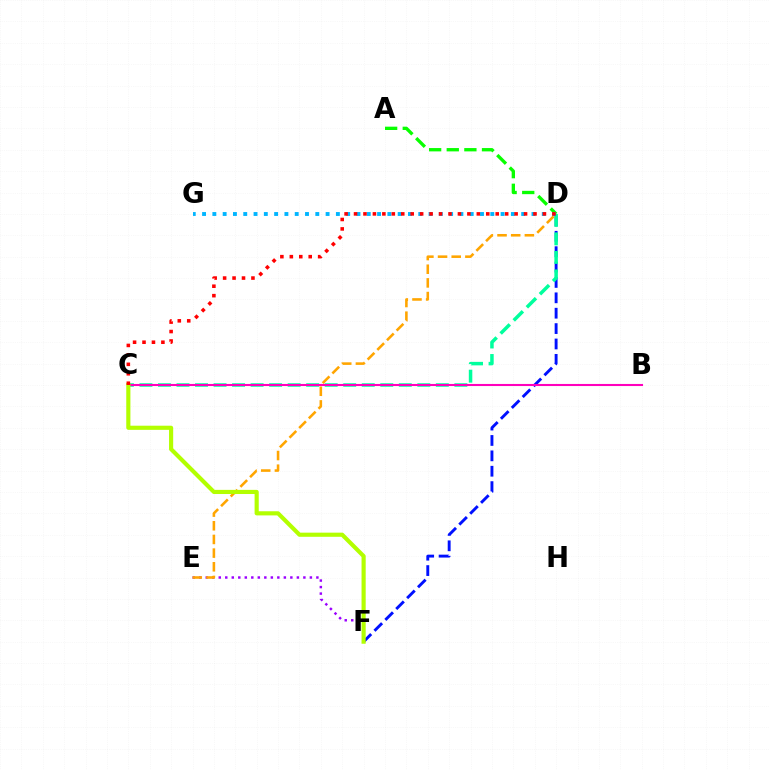{('D', 'F'): [{'color': '#0010ff', 'line_style': 'dashed', 'thickness': 2.09}], ('C', 'D'): [{'color': '#00ff9d', 'line_style': 'dashed', 'thickness': 2.52}, {'color': '#ff0000', 'line_style': 'dotted', 'thickness': 2.57}], ('A', 'D'): [{'color': '#08ff00', 'line_style': 'dashed', 'thickness': 2.39}], ('E', 'F'): [{'color': '#9b00ff', 'line_style': 'dotted', 'thickness': 1.77}], ('B', 'C'): [{'color': '#ff00bd', 'line_style': 'solid', 'thickness': 1.5}], ('D', 'E'): [{'color': '#ffa500', 'line_style': 'dashed', 'thickness': 1.86}], ('D', 'G'): [{'color': '#00b5ff', 'line_style': 'dotted', 'thickness': 2.8}], ('C', 'F'): [{'color': '#b3ff00', 'line_style': 'solid', 'thickness': 2.98}]}